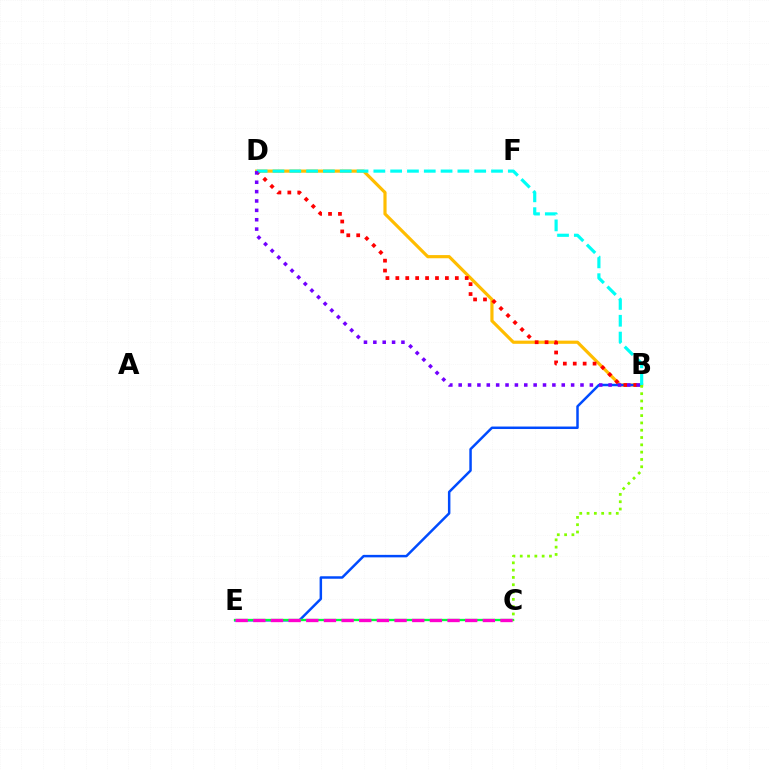{('B', 'D'): [{'color': '#ffbd00', 'line_style': 'solid', 'thickness': 2.29}, {'color': '#ff0000', 'line_style': 'dotted', 'thickness': 2.69}, {'color': '#00fff6', 'line_style': 'dashed', 'thickness': 2.28}, {'color': '#7200ff', 'line_style': 'dotted', 'thickness': 2.55}], ('B', 'E'): [{'color': '#004bff', 'line_style': 'solid', 'thickness': 1.79}], ('C', 'E'): [{'color': '#00ff39', 'line_style': 'solid', 'thickness': 1.67}, {'color': '#ff00cf', 'line_style': 'dashed', 'thickness': 2.4}], ('B', 'C'): [{'color': '#84ff00', 'line_style': 'dotted', 'thickness': 1.99}]}